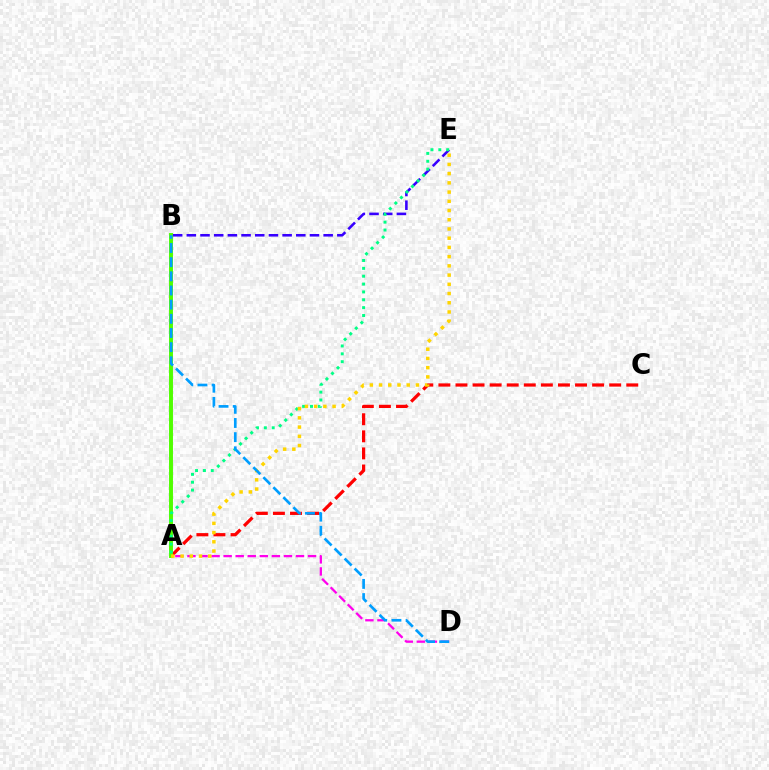{('A', 'C'): [{'color': '#ff0000', 'line_style': 'dashed', 'thickness': 2.32}], ('A', 'D'): [{'color': '#ff00ed', 'line_style': 'dashed', 'thickness': 1.64}], ('A', 'B'): [{'color': '#4fff00', 'line_style': 'solid', 'thickness': 2.83}], ('B', 'E'): [{'color': '#3700ff', 'line_style': 'dashed', 'thickness': 1.86}], ('A', 'E'): [{'color': '#00ff86', 'line_style': 'dotted', 'thickness': 2.14}, {'color': '#ffd500', 'line_style': 'dotted', 'thickness': 2.51}], ('B', 'D'): [{'color': '#009eff', 'line_style': 'dashed', 'thickness': 1.92}]}